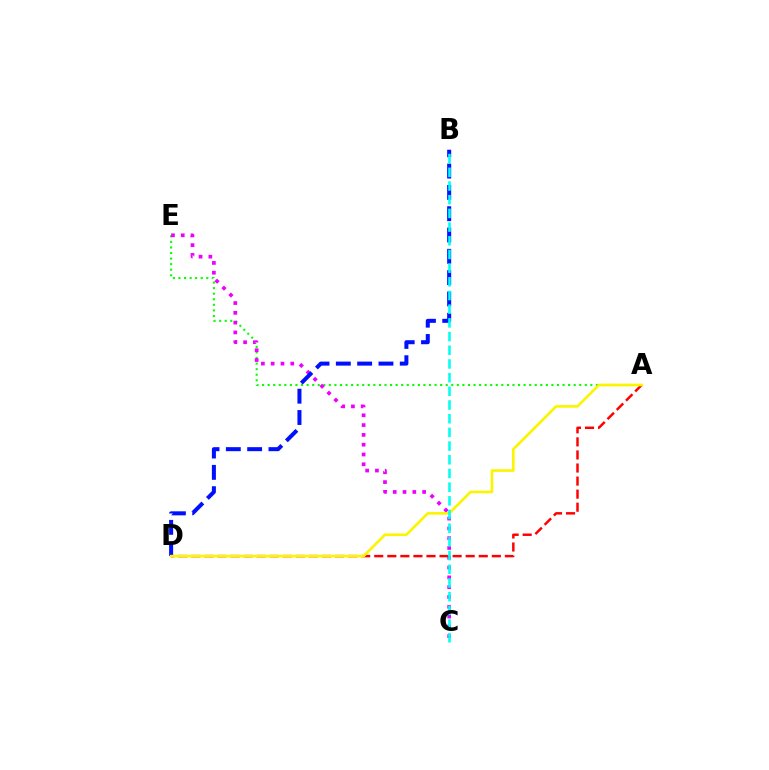{('A', 'E'): [{'color': '#08ff00', 'line_style': 'dotted', 'thickness': 1.51}], ('C', 'E'): [{'color': '#ee00ff', 'line_style': 'dotted', 'thickness': 2.66}], ('A', 'D'): [{'color': '#ff0000', 'line_style': 'dashed', 'thickness': 1.77}, {'color': '#fcf500', 'line_style': 'solid', 'thickness': 1.91}], ('B', 'D'): [{'color': '#0010ff', 'line_style': 'dashed', 'thickness': 2.9}], ('B', 'C'): [{'color': '#00fff6', 'line_style': 'dashed', 'thickness': 1.86}]}